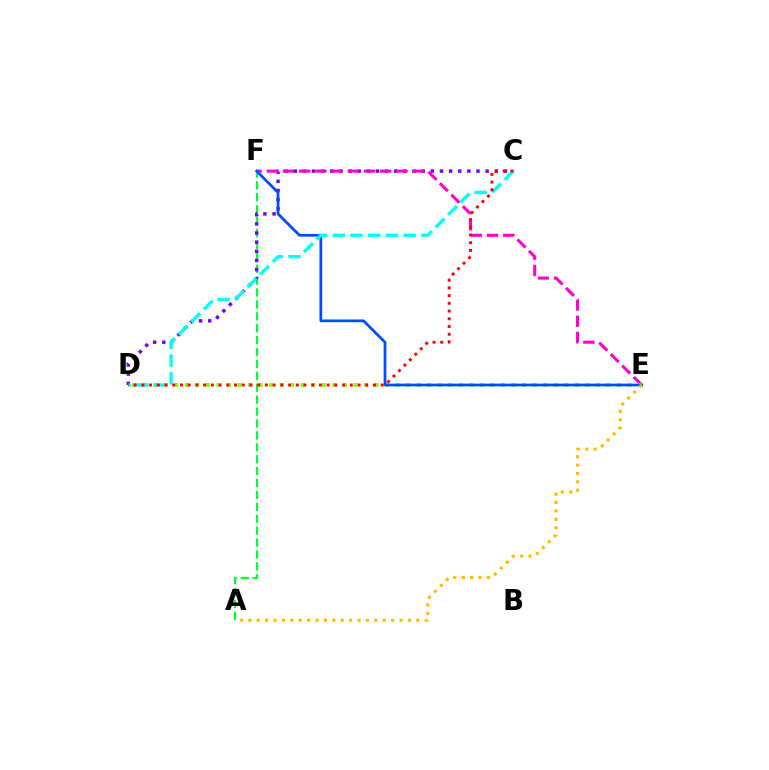{('A', 'F'): [{'color': '#00ff39', 'line_style': 'dashed', 'thickness': 1.62}], ('C', 'D'): [{'color': '#7200ff', 'line_style': 'dotted', 'thickness': 2.48}, {'color': '#00fff6', 'line_style': 'dashed', 'thickness': 2.41}, {'color': '#ff0000', 'line_style': 'dotted', 'thickness': 2.1}], ('E', 'F'): [{'color': '#ff00cf', 'line_style': 'dashed', 'thickness': 2.2}, {'color': '#004bff', 'line_style': 'solid', 'thickness': 1.97}], ('D', 'E'): [{'color': '#84ff00', 'line_style': 'dotted', 'thickness': 2.86}], ('A', 'E'): [{'color': '#ffbd00', 'line_style': 'dotted', 'thickness': 2.28}]}